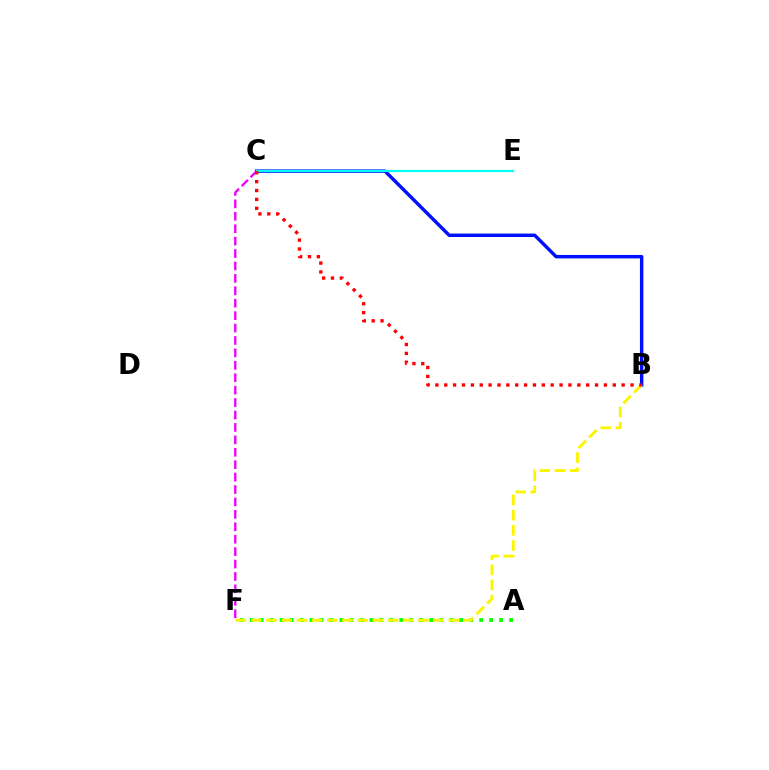{('B', 'C'): [{'color': '#0010ff', 'line_style': 'solid', 'thickness': 2.48}, {'color': '#ff0000', 'line_style': 'dotted', 'thickness': 2.41}], ('A', 'F'): [{'color': '#08ff00', 'line_style': 'dotted', 'thickness': 2.71}], ('C', 'F'): [{'color': '#ee00ff', 'line_style': 'dashed', 'thickness': 1.69}], ('B', 'F'): [{'color': '#fcf500', 'line_style': 'dashed', 'thickness': 2.07}], ('C', 'E'): [{'color': '#00fff6', 'line_style': 'solid', 'thickness': 1.58}]}